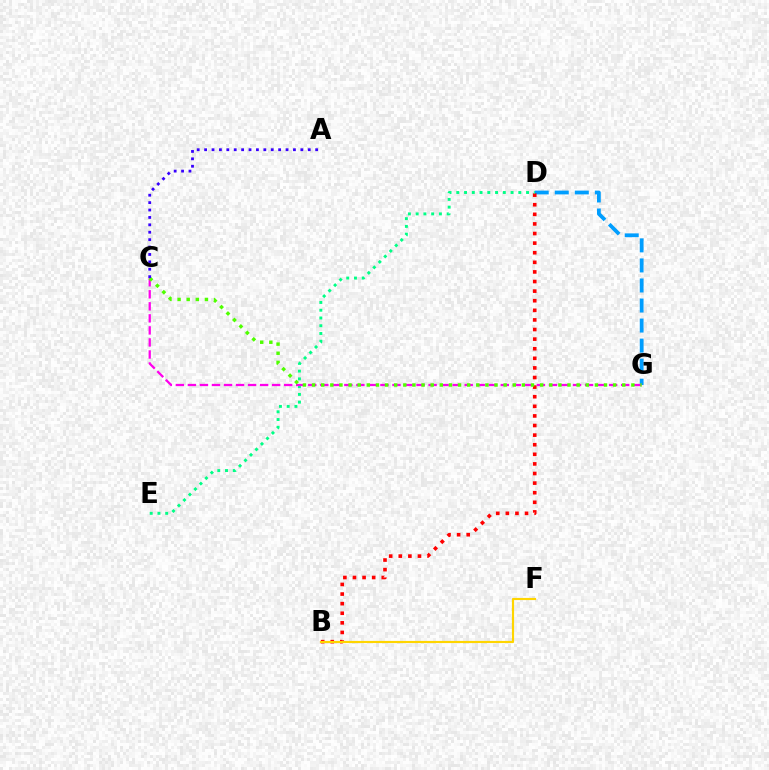{('D', 'G'): [{'color': '#009eff', 'line_style': 'dashed', 'thickness': 2.72}], ('B', 'D'): [{'color': '#ff0000', 'line_style': 'dotted', 'thickness': 2.61}], ('B', 'F'): [{'color': '#ffd500', 'line_style': 'solid', 'thickness': 1.55}], ('D', 'E'): [{'color': '#00ff86', 'line_style': 'dotted', 'thickness': 2.11}], ('C', 'G'): [{'color': '#ff00ed', 'line_style': 'dashed', 'thickness': 1.63}, {'color': '#4fff00', 'line_style': 'dotted', 'thickness': 2.48}], ('A', 'C'): [{'color': '#3700ff', 'line_style': 'dotted', 'thickness': 2.01}]}